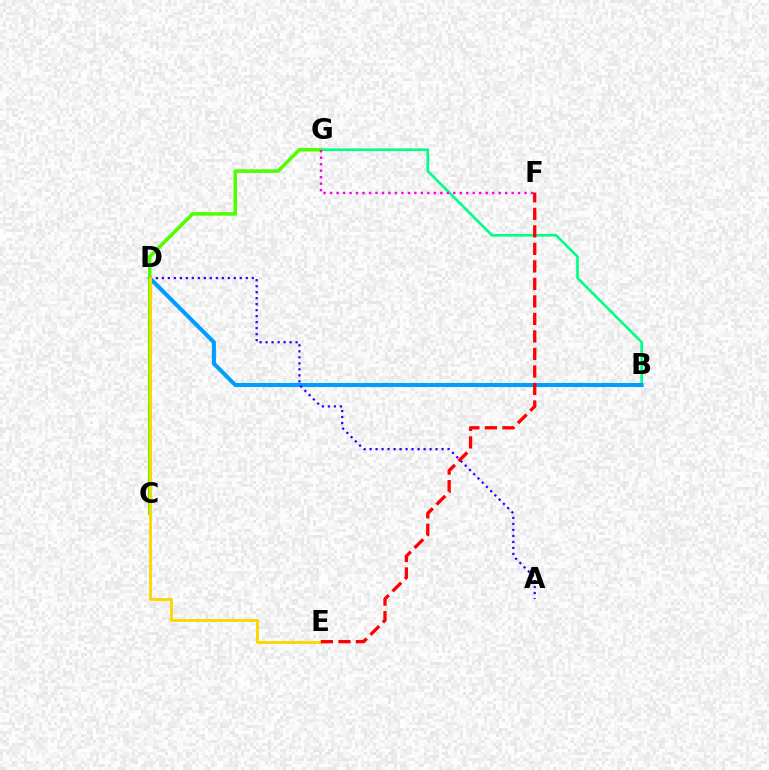{('B', 'G'): [{'color': '#00ff86', 'line_style': 'solid', 'thickness': 1.9}], ('B', 'D'): [{'color': '#009eff', 'line_style': 'solid', 'thickness': 2.91}], ('C', 'G'): [{'color': '#4fff00', 'line_style': 'solid', 'thickness': 2.55}], ('A', 'D'): [{'color': '#3700ff', 'line_style': 'dotted', 'thickness': 1.63}], ('D', 'E'): [{'color': '#ffd500', 'line_style': 'solid', 'thickness': 2.05}], ('F', 'G'): [{'color': '#ff00ed', 'line_style': 'dotted', 'thickness': 1.76}], ('E', 'F'): [{'color': '#ff0000', 'line_style': 'dashed', 'thickness': 2.38}]}